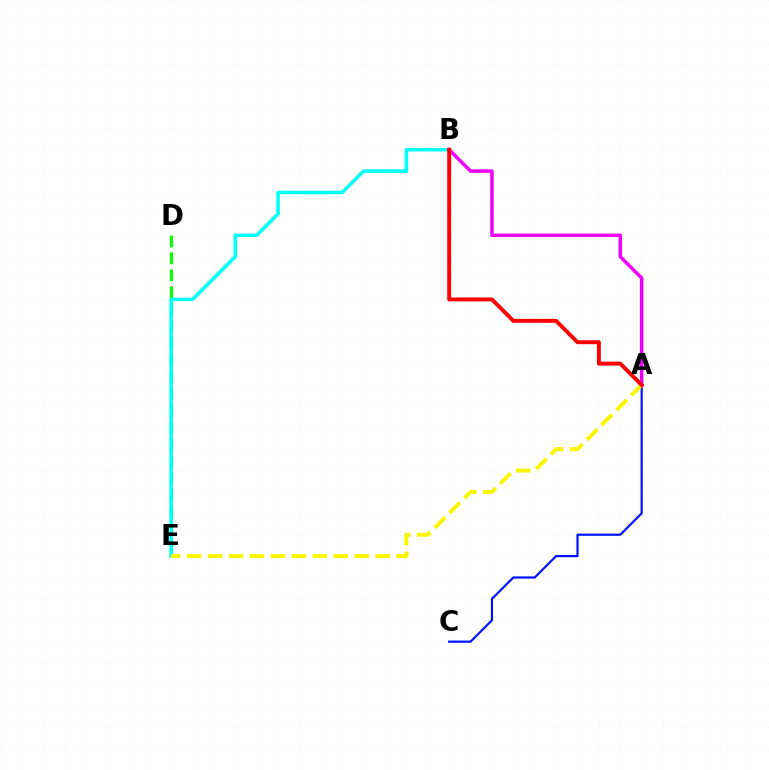{('A', 'C'): [{'color': '#0010ff', 'line_style': 'solid', 'thickness': 1.57}], ('D', 'E'): [{'color': '#08ff00', 'line_style': 'dashed', 'thickness': 2.3}], ('B', 'E'): [{'color': '#00fff6', 'line_style': 'solid', 'thickness': 2.53}], ('A', 'B'): [{'color': '#ee00ff', 'line_style': 'solid', 'thickness': 2.5}, {'color': '#ff0000', 'line_style': 'solid', 'thickness': 2.82}], ('A', 'E'): [{'color': '#fcf500', 'line_style': 'dashed', 'thickness': 2.85}]}